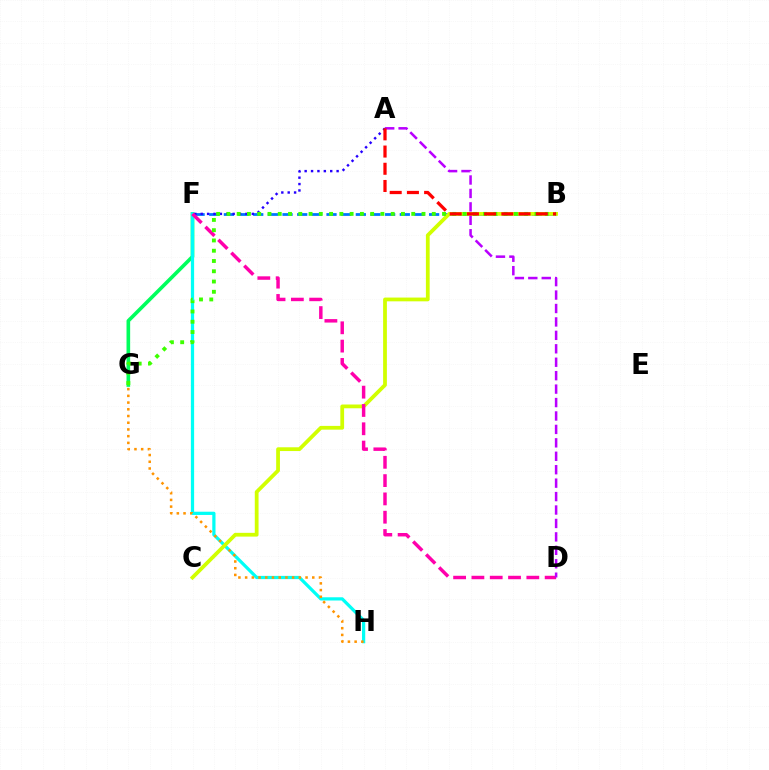{('F', 'G'): [{'color': '#00ff5c', 'line_style': 'solid', 'thickness': 2.62}], ('B', 'F'): [{'color': '#0074ff', 'line_style': 'dashed', 'thickness': 1.99}], ('F', 'H'): [{'color': '#00fff6', 'line_style': 'solid', 'thickness': 2.33}], ('A', 'F'): [{'color': '#2500ff', 'line_style': 'dotted', 'thickness': 1.74}], ('G', 'H'): [{'color': '#ff9400', 'line_style': 'dotted', 'thickness': 1.82}], ('B', 'C'): [{'color': '#d1ff00', 'line_style': 'solid', 'thickness': 2.71}], ('D', 'F'): [{'color': '#ff00ac', 'line_style': 'dashed', 'thickness': 2.49}], ('B', 'G'): [{'color': '#3dff00', 'line_style': 'dotted', 'thickness': 2.79}], ('A', 'D'): [{'color': '#b900ff', 'line_style': 'dashed', 'thickness': 1.83}], ('A', 'B'): [{'color': '#ff0000', 'line_style': 'dashed', 'thickness': 2.34}]}